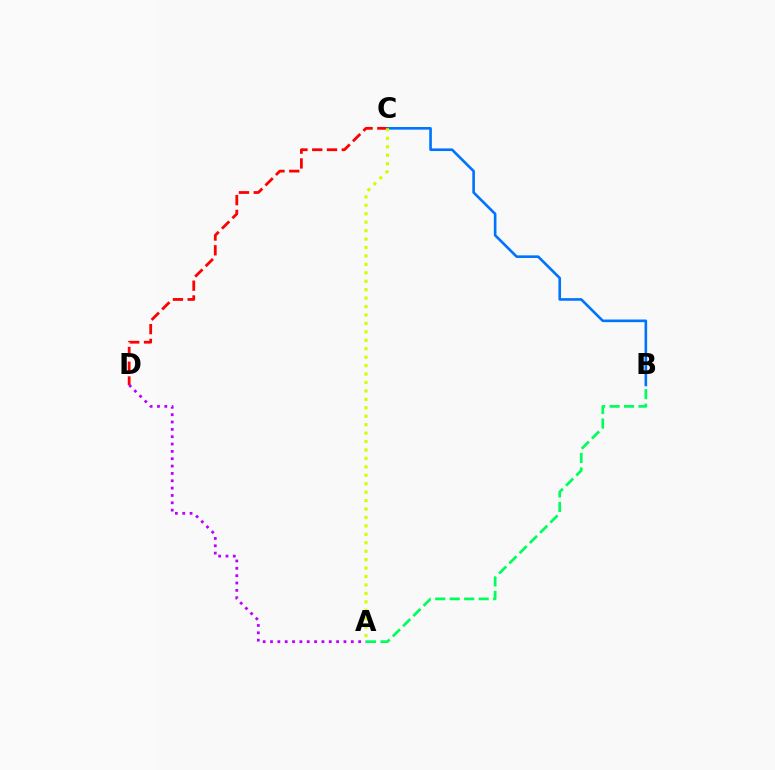{('C', 'D'): [{'color': '#ff0000', 'line_style': 'dashed', 'thickness': 2.01}], ('B', 'C'): [{'color': '#0074ff', 'line_style': 'solid', 'thickness': 1.9}], ('A', 'D'): [{'color': '#b900ff', 'line_style': 'dotted', 'thickness': 2.0}], ('A', 'C'): [{'color': '#d1ff00', 'line_style': 'dotted', 'thickness': 2.29}], ('A', 'B'): [{'color': '#00ff5c', 'line_style': 'dashed', 'thickness': 1.97}]}